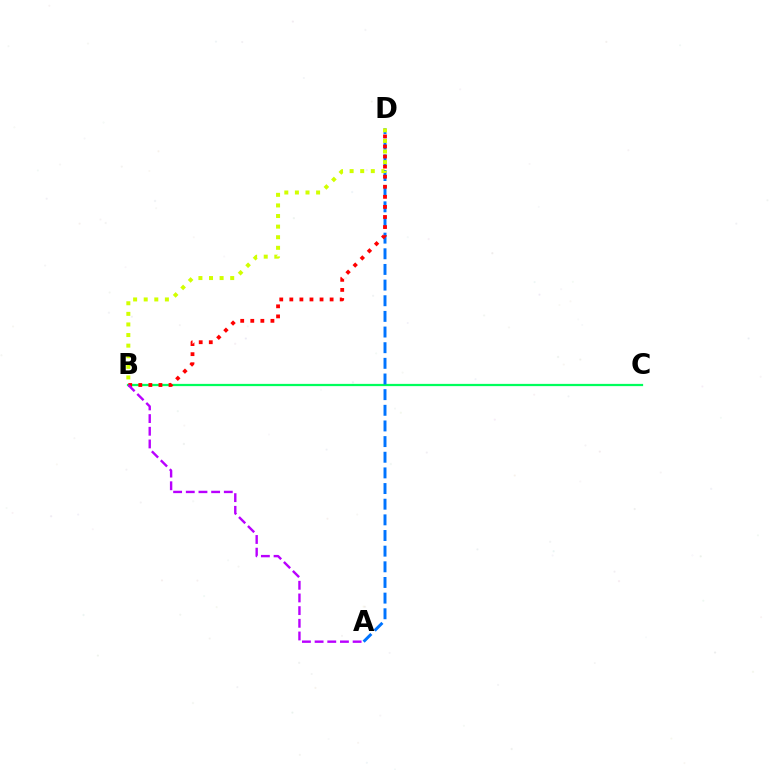{('B', 'C'): [{'color': '#00ff5c', 'line_style': 'solid', 'thickness': 1.61}], ('A', 'D'): [{'color': '#0074ff', 'line_style': 'dashed', 'thickness': 2.13}], ('B', 'D'): [{'color': '#ff0000', 'line_style': 'dotted', 'thickness': 2.74}, {'color': '#d1ff00', 'line_style': 'dotted', 'thickness': 2.88}], ('A', 'B'): [{'color': '#b900ff', 'line_style': 'dashed', 'thickness': 1.72}]}